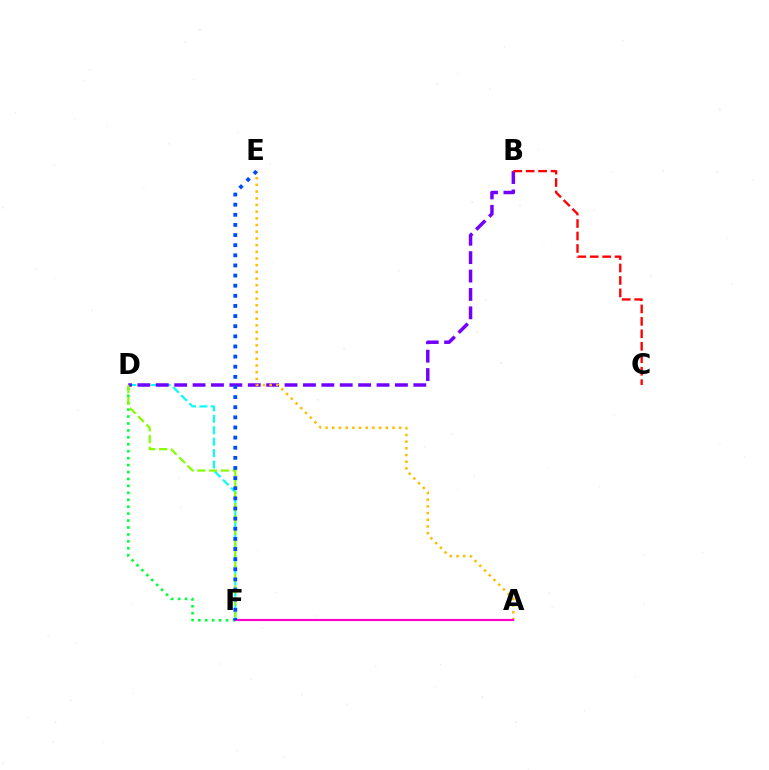{('D', 'F'): [{'color': '#00fff6', 'line_style': 'dashed', 'thickness': 1.55}, {'color': '#00ff39', 'line_style': 'dotted', 'thickness': 1.88}, {'color': '#84ff00', 'line_style': 'dashed', 'thickness': 1.6}], ('B', 'D'): [{'color': '#7200ff', 'line_style': 'dashed', 'thickness': 2.5}], ('A', 'E'): [{'color': '#ffbd00', 'line_style': 'dotted', 'thickness': 1.82}], ('A', 'F'): [{'color': '#ff00cf', 'line_style': 'solid', 'thickness': 1.55}], ('E', 'F'): [{'color': '#004bff', 'line_style': 'dotted', 'thickness': 2.75}], ('B', 'C'): [{'color': '#ff0000', 'line_style': 'dashed', 'thickness': 1.69}]}